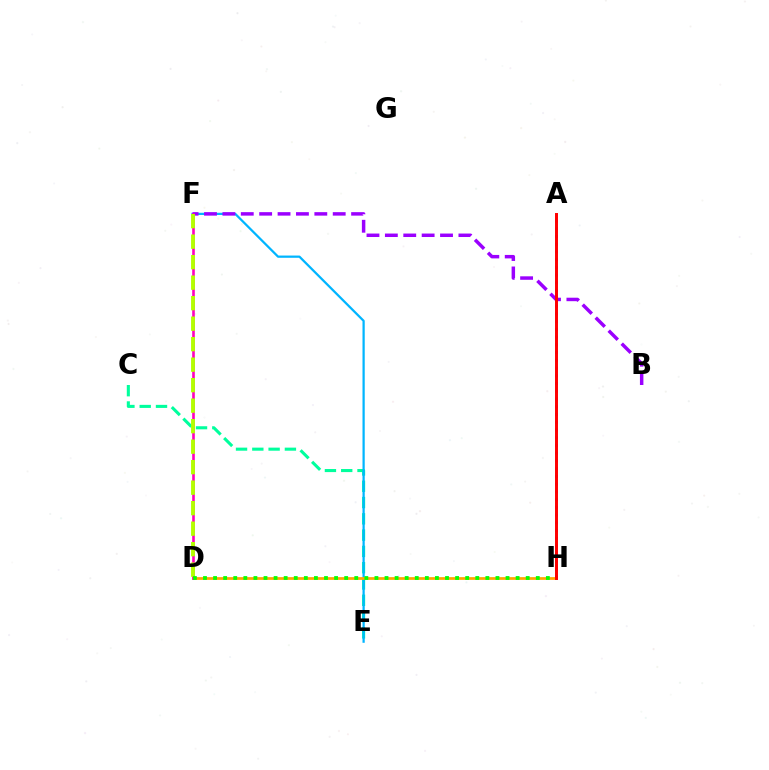{('C', 'E'): [{'color': '#00ff9d', 'line_style': 'dashed', 'thickness': 2.21}], ('E', 'F'): [{'color': '#00b5ff', 'line_style': 'solid', 'thickness': 1.61}], ('A', 'H'): [{'color': '#0010ff', 'line_style': 'dotted', 'thickness': 2.1}, {'color': '#ff0000', 'line_style': 'solid', 'thickness': 2.13}], ('B', 'F'): [{'color': '#9b00ff', 'line_style': 'dashed', 'thickness': 2.5}], ('D', 'H'): [{'color': '#ffa500', 'line_style': 'solid', 'thickness': 1.97}, {'color': '#08ff00', 'line_style': 'dotted', 'thickness': 2.74}], ('D', 'F'): [{'color': '#ff00bd', 'line_style': 'solid', 'thickness': 1.88}, {'color': '#b3ff00', 'line_style': 'dashed', 'thickness': 2.78}]}